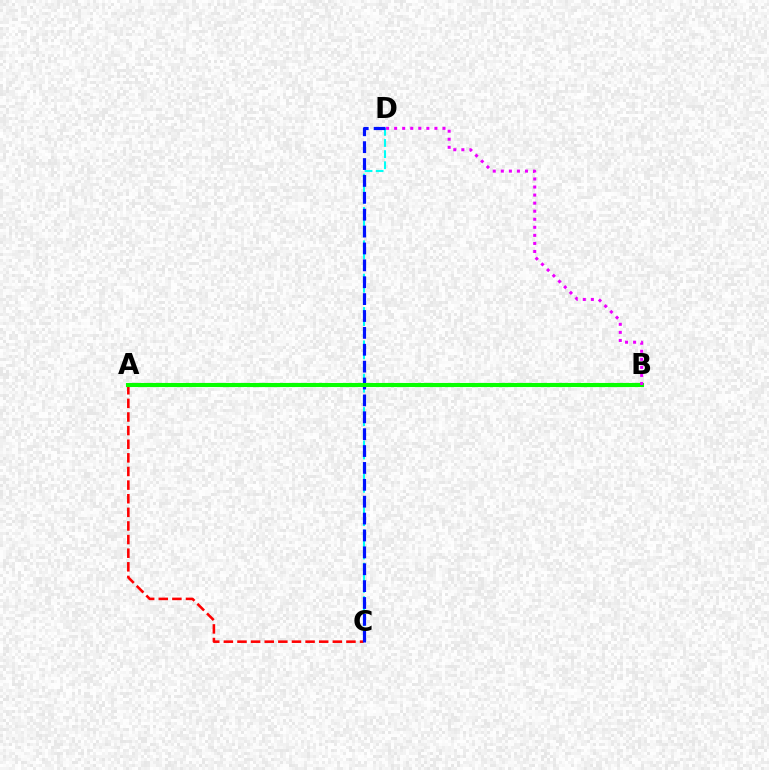{('A', 'B'): [{'color': '#fcf500', 'line_style': 'solid', 'thickness': 1.91}, {'color': '#08ff00', 'line_style': 'solid', 'thickness': 2.95}], ('C', 'D'): [{'color': '#00fff6', 'line_style': 'dashed', 'thickness': 1.51}, {'color': '#0010ff', 'line_style': 'dashed', 'thickness': 2.29}], ('A', 'C'): [{'color': '#ff0000', 'line_style': 'dashed', 'thickness': 1.85}], ('B', 'D'): [{'color': '#ee00ff', 'line_style': 'dotted', 'thickness': 2.19}]}